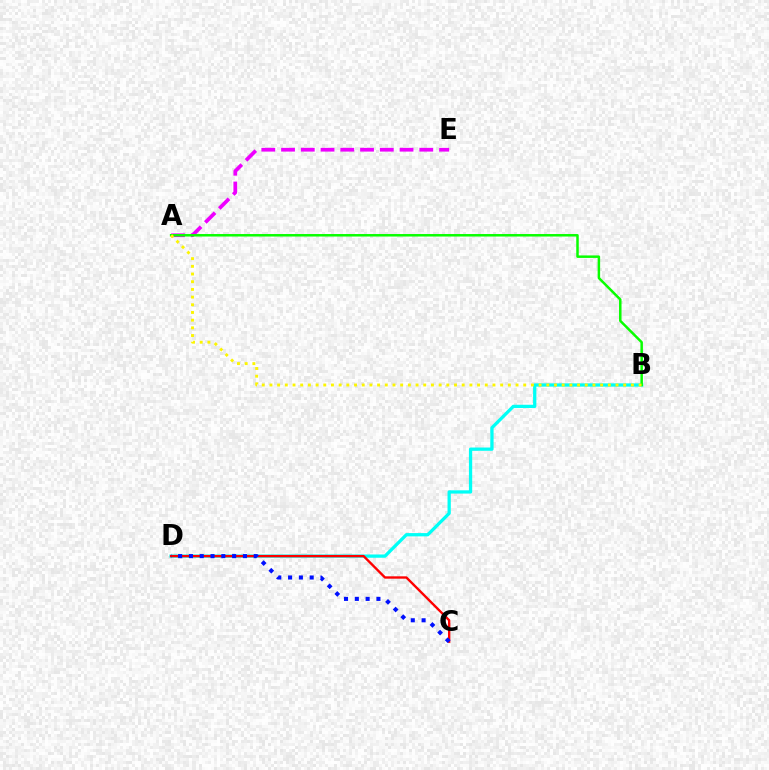{('B', 'D'): [{'color': '#00fff6', 'line_style': 'solid', 'thickness': 2.36}], ('C', 'D'): [{'color': '#ff0000', 'line_style': 'solid', 'thickness': 1.71}, {'color': '#0010ff', 'line_style': 'dotted', 'thickness': 2.93}], ('A', 'E'): [{'color': '#ee00ff', 'line_style': 'dashed', 'thickness': 2.68}], ('A', 'B'): [{'color': '#08ff00', 'line_style': 'solid', 'thickness': 1.8}, {'color': '#fcf500', 'line_style': 'dotted', 'thickness': 2.09}]}